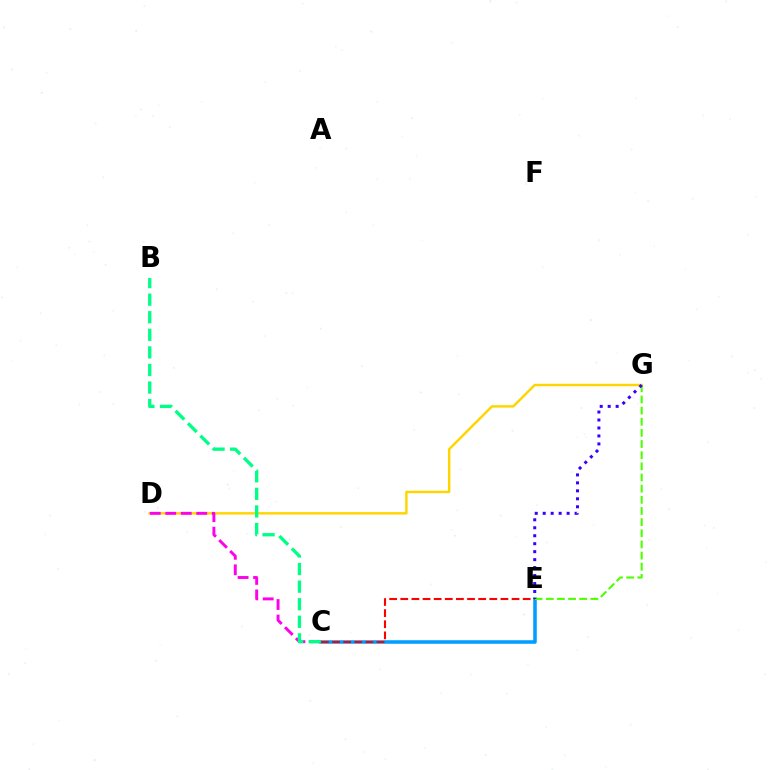{('D', 'G'): [{'color': '#ffd500', 'line_style': 'solid', 'thickness': 1.76}], ('C', 'E'): [{'color': '#009eff', 'line_style': 'solid', 'thickness': 2.55}, {'color': '#ff0000', 'line_style': 'dashed', 'thickness': 1.51}], ('C', 'D'): [{'color': '#ff00ed', 'line_style': 'dashed', 'thickness': 2.11}], ('E', 'G'): [{'color': '#4fff00', 'line_style': 'dashed', 'thickness': 1.52}, {'color': '#3700ff', 'line_style': 'dotted', 'thickness': 2.17}], ('B', 'C'): [{'color': '#00ff86', 'line_style': 'dashed', 'thickness': 2.39}]}